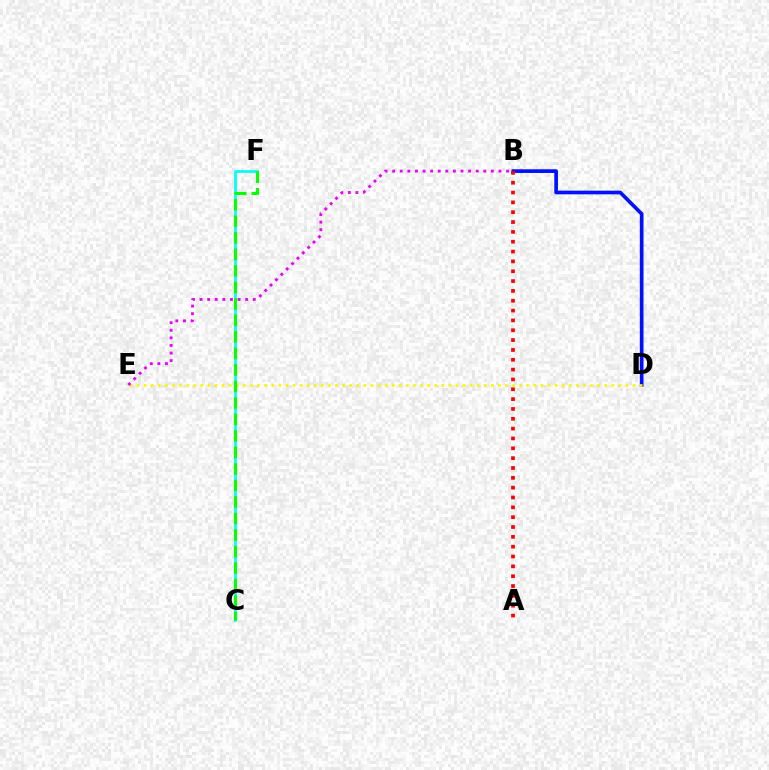{('B', 'D'): [{'color': '#0010ff', 'line_style': 'solid', 'thickness': 2.65}], ('A', 'B'): [{'color': '#ff0000', 'line_style': 'dotted', 'thickness': 2.67}], ('C', 'F'): [{'color': '#00fff6', 'line_style': 'solid', 'thickness': 1.96}, {'color': '#08ff00', 'line_style': 'dashed', 'thickness': 2.24}], ('D', 'E'): [{'color': '#fcf500', 'line_style': 'dotted', 'thickness': 1.93}], ('B', 'E'): [{'color': '#ee00ff', 'line_style': 'dotted', 'thickness': 2.06}]}